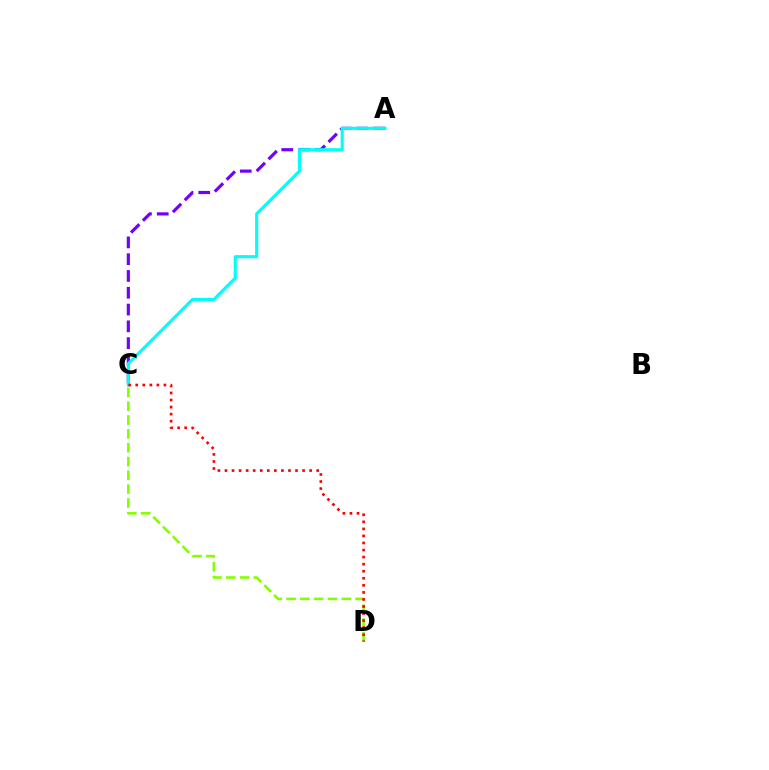{('A', 'C'): [{'color': '#7200ff', 'line_style': 'dashed', 'thickness': 2.28}, {'color': '#00fff6', 'line_style': 'solid', 'thickness': 2.25}], ('C', 'D'): [{'color': '#84ff00', 'line_style': 'dashed', 'thickness': 1.88}, {'color': '#ff0000', 'line_style': 'dotted', 'thickness': 1.92}]}